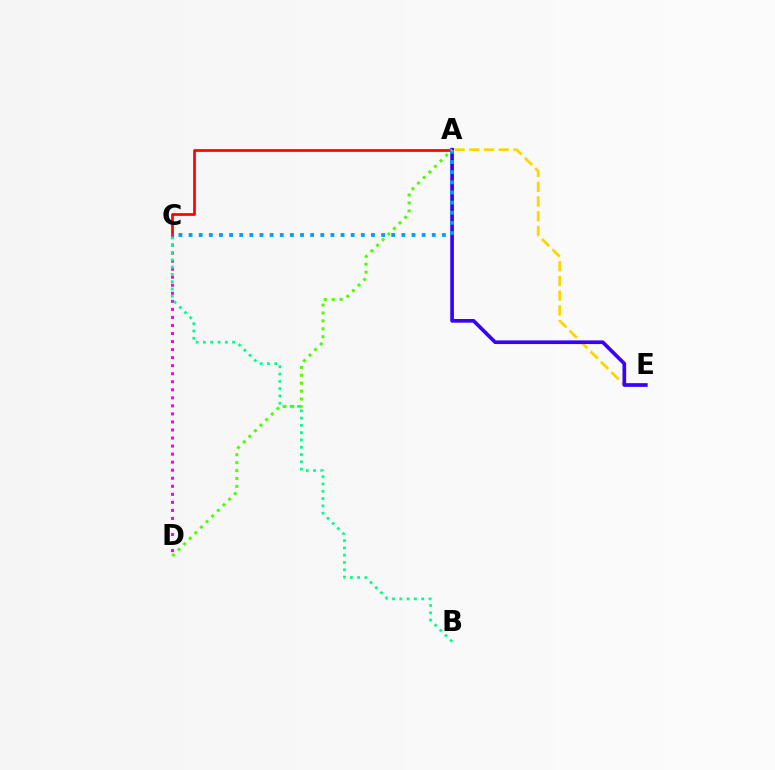{('A', 'E'): [{'color': '#ffd500', 'line_style': 'dashed', 'thickness': 2.0}, {'color': '#3700ff', 'line_style': 'solid', 'thickness': 2.64}], ('A', 'C'): [{'color': '#ff0000', 'line_style': 'solid', 'thickness': 1.95}, {'color': '#009eff', 'line_style': 'dotted', 'thickness': 2.75}], ('C', 'D'): [{'color': '#ff00ed', 'line_style': 'dotted', 'thickness': 2.18}], ('B', 'C'): [{'color': '#00ff86', 'line_style': 'dotted', 'thickness': 1.98}], ('A', 'D'): [{'color': '#4fff00', 'line_style': 'dotted', 'thickness': 2.15}]}